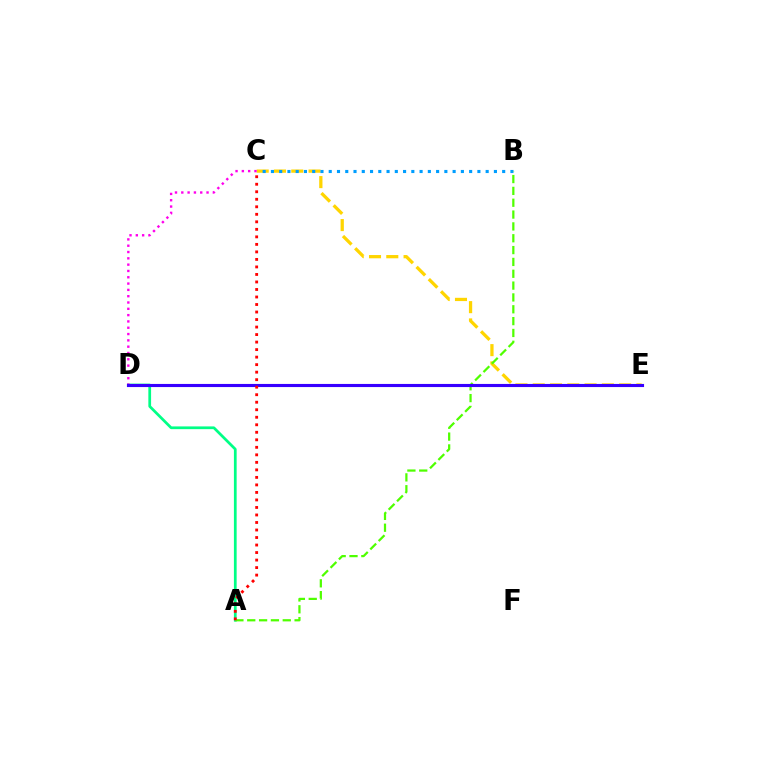{('C', 'E'): [{'color': '#ffd500', 'line_style': 'dashed', 'thickness': 2.35}], ('A', 'D'): [{'color': '#00ff86', 'line_style': 'solid', 'thickness': 1.97}], ('B', 'C'): [{'color': '#009eff', 'line_style': 'dotted', 'thickness': 2.24}], ('C', 'D'): [{'color': '#ff00ed', 'line_style': 'dotted', 'thickness': 1.71}], ('A', 'B'): [{'color': '#4fff00', 'line_style': 'dashed', 'thickness': 1.61}], ('D', 'E'): [{'color': '#3700ff', 'line_style': 'solid', 'thickness': 2.25}], ('A', 'C'): [{'color': '#ff0000', 'line_style': 'dotted', 'thickness': 2.04}]}